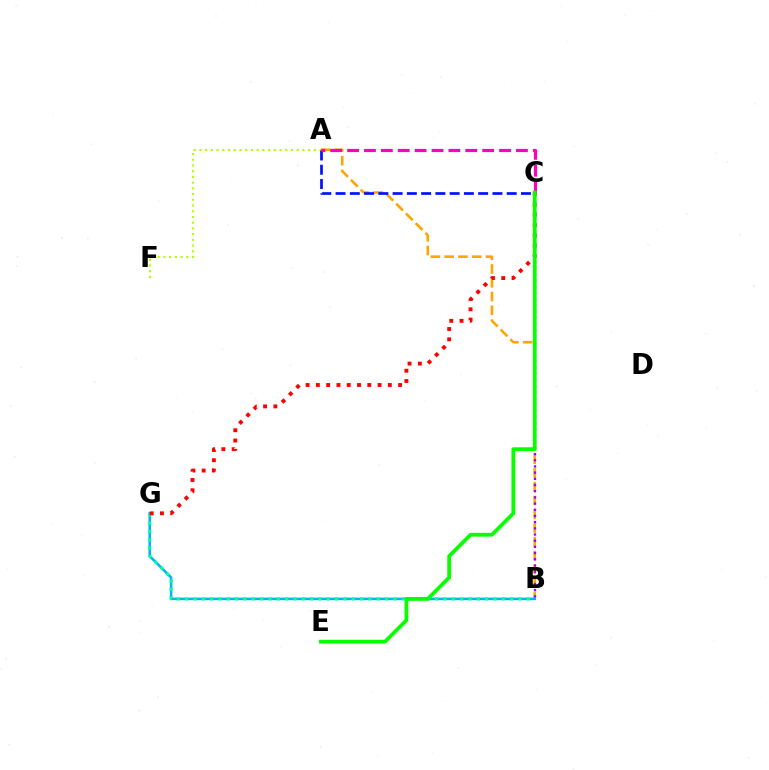{('A', 'B'): [{'color': '#ffa500', 'line_style': 'dashed', 'thickness': 1.87}], ('B', 'C'): [{'color': '#9b00ff', 'line_style': 'dotted', 'thickness': 1.68}], ('B', 'G'): [{'color': '#00b5ff', 'line_style': 'solid', 'thickness': 1.83}, {'color': '#00ff9d', 'line_style': 'dotted', 'thickness': 2.26}], ('A', 'F'): [{'color': '#b3ff00', 'line_style': 'dotted', 'thickness': 1.55}], ('A', 'C'): [{'color': '#0010ff', 'line_style': 'dashed', 'thickness': 1.94}, {'color': '#ff00bd', 'line_style': 'dashed', 'thickness': 2.29}], ('C', 'G'): [{'color': '#ff0000', 'line_style': 'dotted', 'thickness': 2.79}], ('C', 'E'): [{'color': '#08ff00', 'line_style': 'solid', 'thickness': 2.72}]}